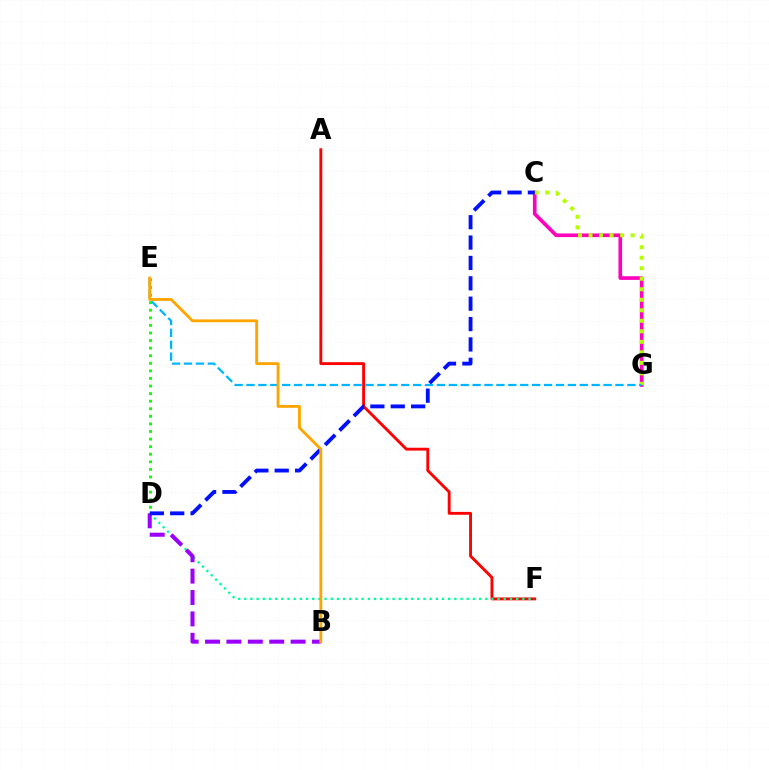{('A', 'F'): [{'color': '#ff0000', 'line_style': 'solid', 'thickness': 2.07}], ('D', 'F'): [{'color': '#00ff9d', 'line_style': 'dotted', 'thickness': 1.68}], ('C', 'G'): [{'color': '#ff00bd', 'line_style': 'solid', 'thickness': 2.63}, {'color': '#b3ff00', 'line_style': 'dotted', 'thickness': 2.86}], ('B', 'D'): [{'color': '#9b00ff', 'line_style': 'dashed', 'thickness': 2.91}], ('E', 'G'): [{'color': '#00b5ff', 'line_style': 'dashed', 'thickness': 1.62}], ('C', 'D'): [{'color': '#0010ff', 'line_style': 'dashed', 'thickness': 2.77}], ('D', 'E'): [{'color': '#08ff00', 'line_style': 'dotted', 'thickness': 2.06}], ('B', 'E'): [{'color': '#ffa500', 'line_style': 'solid', 'thickness': 2.05}]}